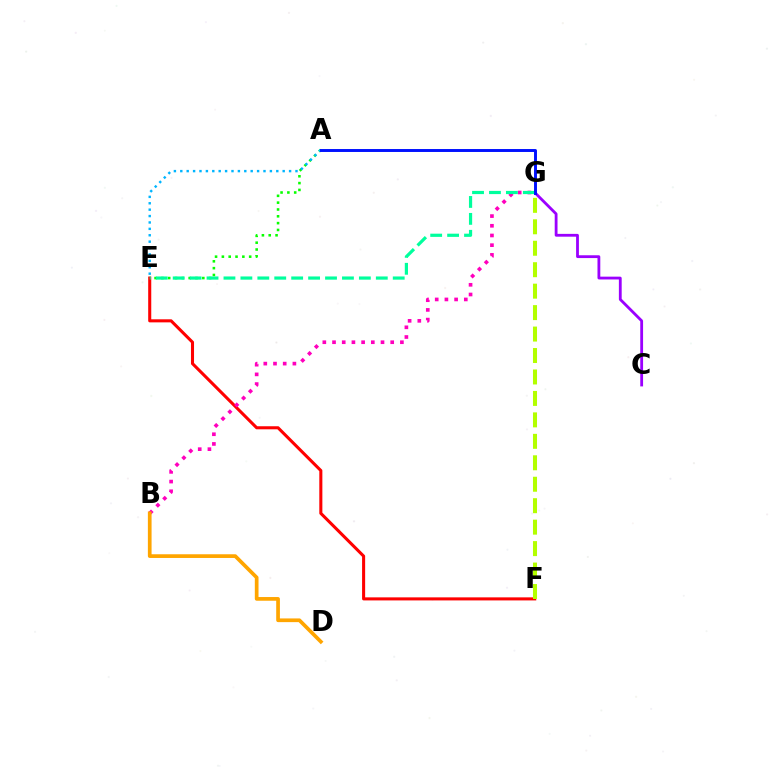{('A', 'E'): [{'color': '#08ff00', 'line_style': 'dotted', 'thickness': 1.85}, {'color': '#00b5ff', 'line_style': 'dotted', 'thickness': 1.74}], ('E', 'F'): [{'color': '#ff0000', 'line_style': 'solid', 'thickness': 2.2}], ('F', 'G'): [{'color': '#b3ff00', 'line_style': 'dashed', 'thickness': 2.91}], ('C', 'G'): [{'color': '#9b00ff', 'line_style': 'solid', 'thickness': 2.02}], ('B', 'G'): [{'color': '#ff00bd', 'line_style': 'dotted', 'thickness': 2.63}], ('E', 'G'): [{'color': '#00ff9d', 'line_style': 'dashed', 'thickness': 2.3}], ('B', 'D'): [{'color': '#ffa500', 'line_style': 'solid', 'thickness': 2.67}], ('A', 'G'): [{'color': '#0010ff', 'line_style': 'solid', 'thickness': 2.12}]}